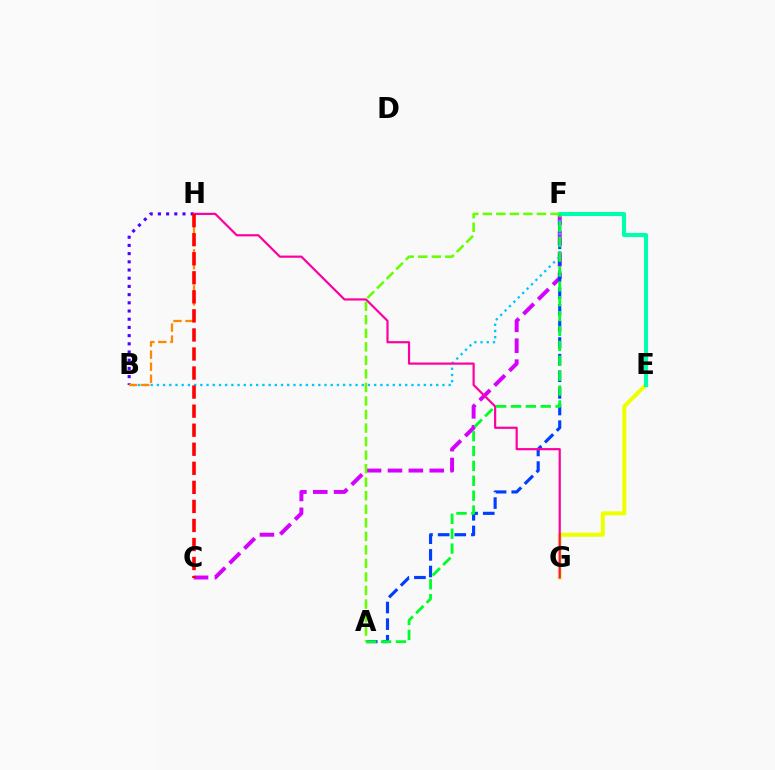{('C', 'F'): [{'color': '#d600ff', 'line_style': 'dashed', 'thickness': 2.84}], ('A', 'F'): [{'color': '#003fff', 'line_style': 'dashed', 'thickness': 2.26}, {'color': '#66ff00', 'line_style': 'dashed', 'thickness': 1.84}, {'color': '#00ff27', 'line_style': 'dashed', 'thickness': 2.02}], ('B', 'F'): [{'color': '#00c7ff', 'line_style': 'dotted', 'thickness': 1.69}], ('E', 'G'): [{'color': '#eeff00', 'line_style': 'solid', 'thickness': 2.9}], ('B', 'H'): [{'color': '#4f00ff', 'line_style': 'dotted', 'thickness': 2.23}, {'color': '#ff8800', 'line_style': 'dashed', 'thickness': 1.63}], ('G', 'H'): [{'color': '#ff00a0', 'line_style': 'solid', 'thickness': 1.58}], ('E', 'F'): [{'color': '#00ffaf', 'line_style': 'solid', 'thickness': 2.96}], ('C', 'H'): [{'color': '#ff0000', 'line_style': 'dashed', 'thickness': 2.59}]}